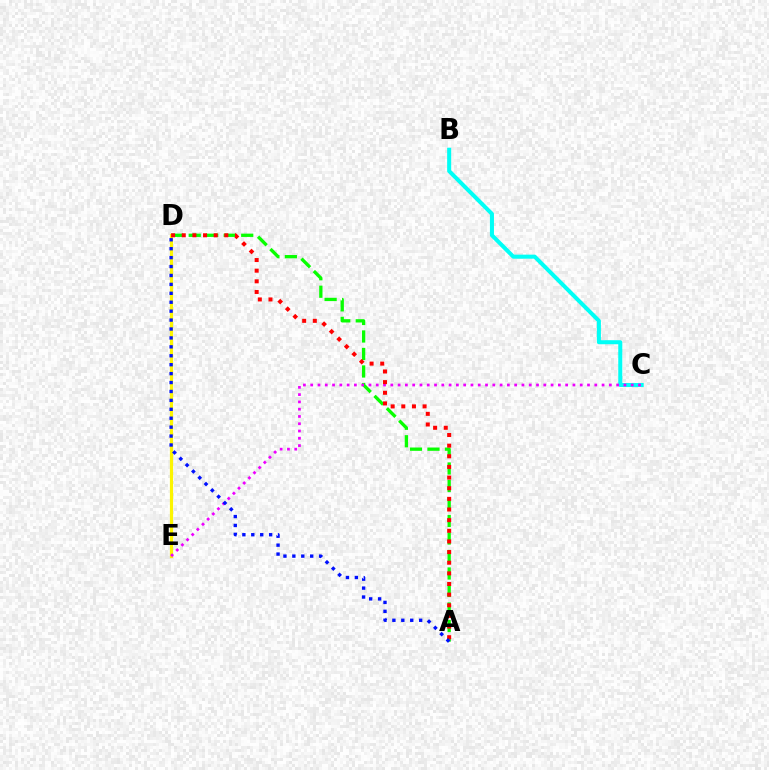{('A', 'D'): [{'color': '#08ff00', 'line_style': 'dashed', 'thickness': 2.38}, {'color': '#ff0000', 'line_style': 'dotted', 'thickness': 2.89}, {'color': '#0010ff', 'line_style': 'dotted', 'thickness': 2.42}], ('B', 'C'): [{'color': '#00fff6', 'line_style': 'solid', 'thickness': 2.91}], ('D', 'E'): [{'color': '#fcf500', 'line_style': 'solid', 'thickness': 2.3}], ('C', 'E'): [{'color': '#ee00ff', 'line_style': 'dotted', 'thickness': 1.98}]}